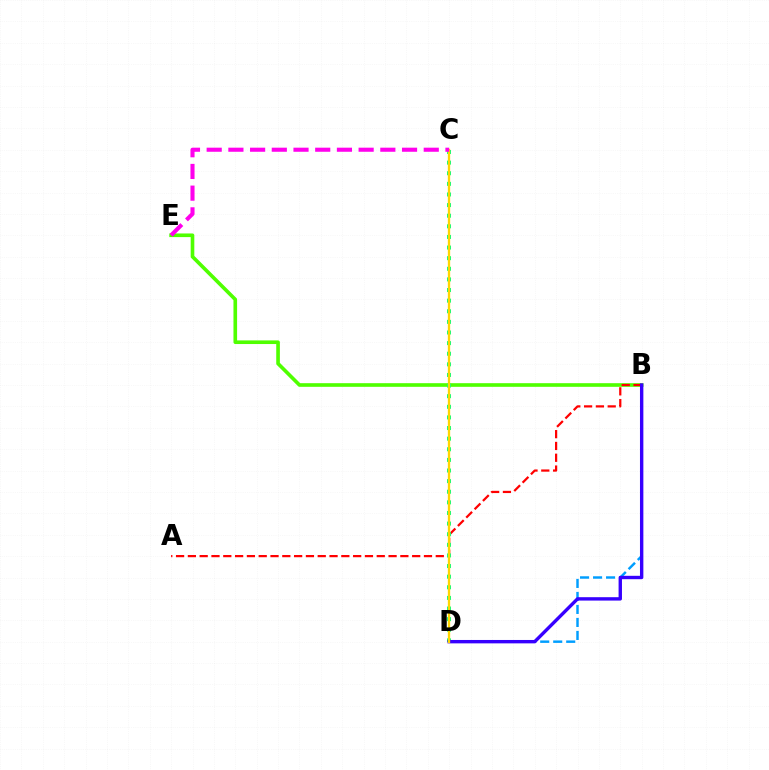{('B', 'D'): [{'color': '#009eff', 'line_style': 'dashed', 'thickness': 1.77}, {'color': '#3700ff', 'line_style': 'solid', 'thickness': 2.44}], ('B', 'E'): [{'color': '#4fff00', 'line_style': 'solid', 'thickness': 2.62}], ('A', 'B'): [{'color': '#ff0000', 'line_style': 'dashed', 'thickness': 1.6}], ('C', 'D'): [{'color': '#00ff86', 'line_style': 'dotted', 'thickness': 2.88}, {'color': '#ffd500', 'line_style': 'solid', 'thickness': 1.68}], ('C', 'E'): [{'color': '#ff00ed', 'line_style': 'dashed', 'thickness': 2.95}]}